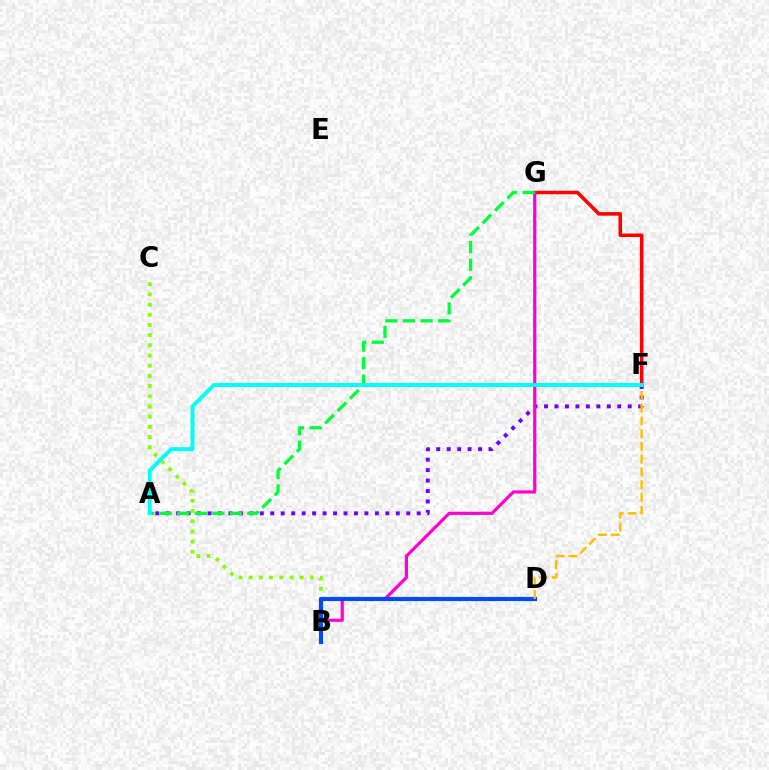{('F', 'G'): [{'color': '#ff0000', 'line_style': 'solid', 'thickness': 2.55}], ('A', 'F'): [{'color': '#7200ff', 'line_style': 'dotted', 'thickness': 2.84}, {'color': '#00fff6', 'line_style': 'solid', 'thickness': 2.83}], ('B', 'C'): [{'color': '#84ff00', 'line_style': 'dotted', 'thickness': 2.77}], ('B', 'G'): [{'color': '#ff00cf', 'line_style': 'solid', 'thickness': 2.3}], ('A', 'G'): [{'color': '#00ff39', 'line_style': 'dashed', 'thickness': 2.38}], ('B', 'D'): [{'color': '#004bff', 'line_style': 'solid', 'thickness': 2.99}], ('D', 'F'): [{'color': '#ffbd00', 'line_style': 'dashed', 'thickness': 1.73}]}